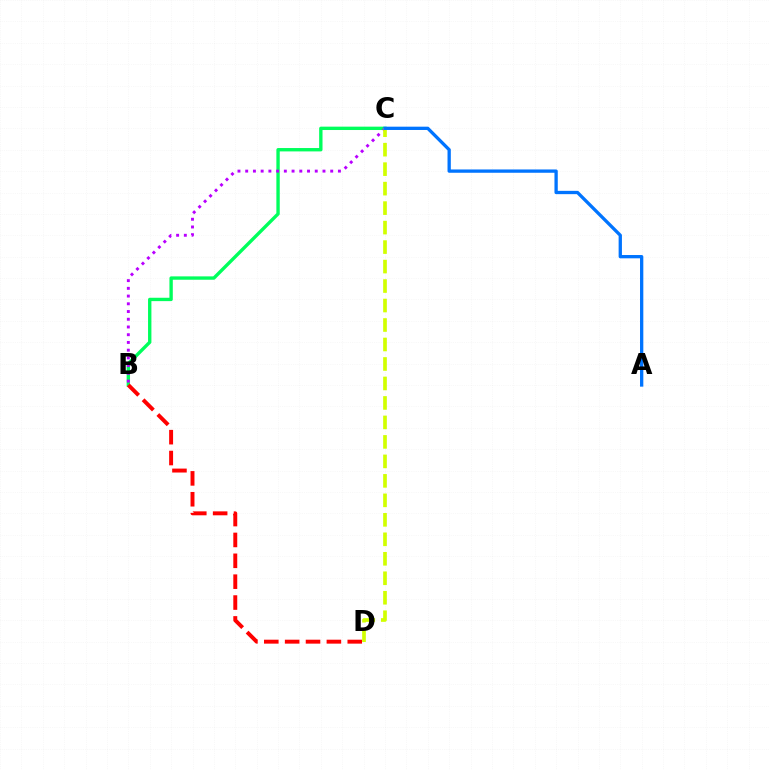{('B', 'C'): [{'color': '#00ff5c', 'line_style': 'solid', 'thickness': 2.42}, {'color': '#b900ff', 'line_style': 'dotted', 'thickness': 2.1}], ('B', 'D'): [{'color': '#ff0000', 'line_style': 'dashed', 'thickness': 2.83}], ('C', 'D'): [{'color': '#d1ff00', 'line_style': 'dashed', 'thickness': 2.65}], ('A', 'C'): [{'color': '#0074ff', 'line_style': 'solid', 'thickness': 2.38}]}